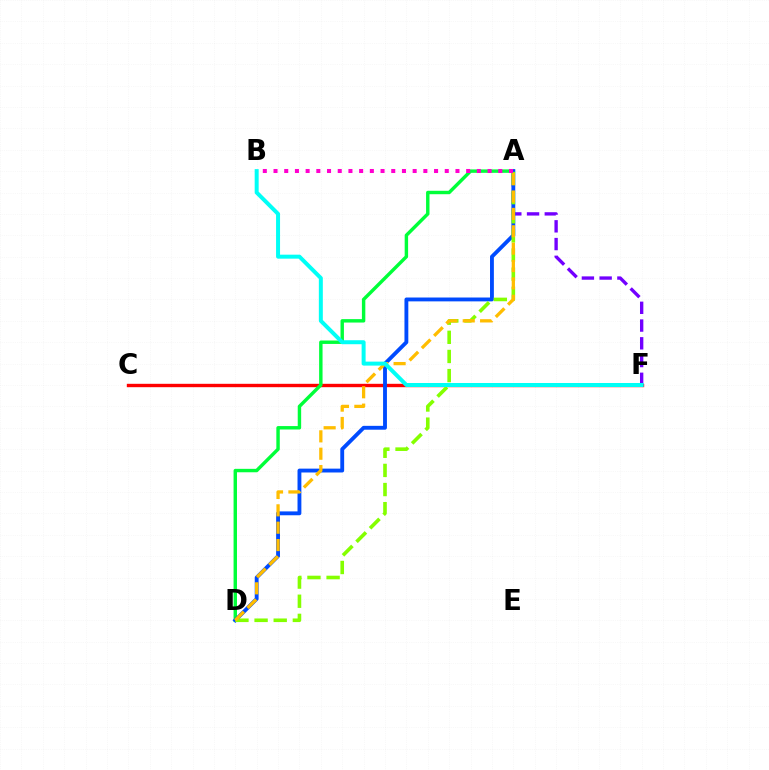{('C', 'F'): [{'color': '#ff0000', 'line_style': 'solid', 'thickness': 2.43}], ('A', 'D'): [{'color': '#00ff39', 'line_style': 'solid', 'thickness': 2.47}, {'color': '#004bff', 'line_style': 'solid', 'thickness': 2.78}, {'color': '#84ff00', 'line_style': 'dashed', 'thickness': 2.6}, {'color': '#ffbd00', 'line_style': 'dashed', 'thickness': 2.36}], ('A', 'F'): [{'color': '#7200ff', 'line_style': 'dashed', 'thickness': 2.41}], ('B', 'F'): [{'color': '#00fff6', 'line_style': 'solid', 'thickness': 2.87}], ('A', 'B'): [{'color': '#ff00cf', 'line_style': 'dotted', 'thickness': 2.91}]}